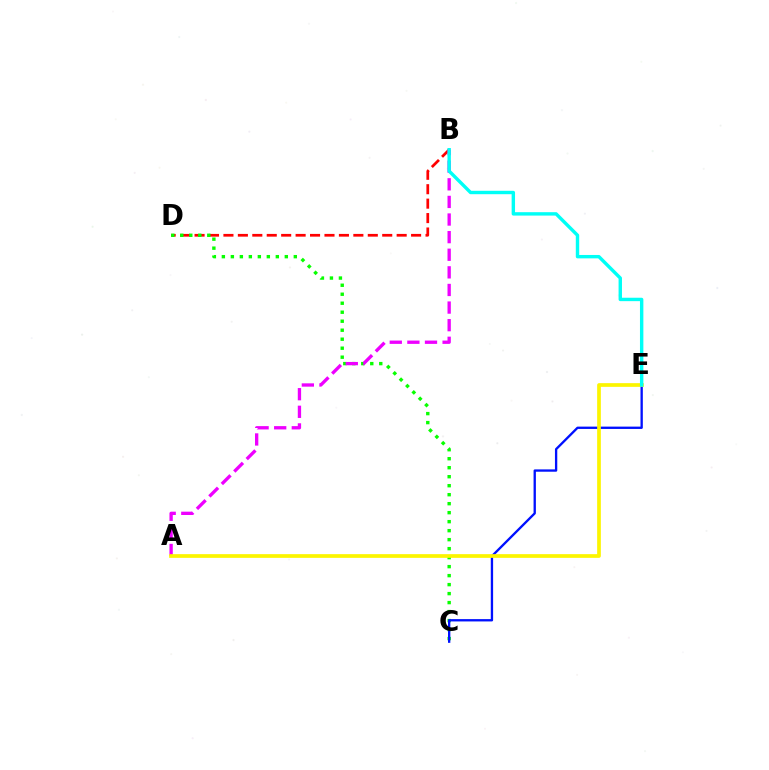{('B', 'D'): [{'color': '#ff0000', 'line_style': 'dashed', 'thickness': 1.96}], ('C', 'D'): [{'color': '#08ff00', 'line_style': 'dotted', 'thickness': 2.44}], ('A', 'B'): [{'color': '#ee00ff', 'line_style': 'dashed', 'thickness': 2.39}], ('C', 'E'): [{'color': '#0010ff', 'line_style': 'solid', 'thickness': 1.68}], ('A', 'E'): [{'color': '#fcf500', 'line_style': 'solid', 'thickness': 2.67}], ('B', 'E'): [{'color': '#00fff6', 'line_style': 'solid', 'thickness': 2.45}]}